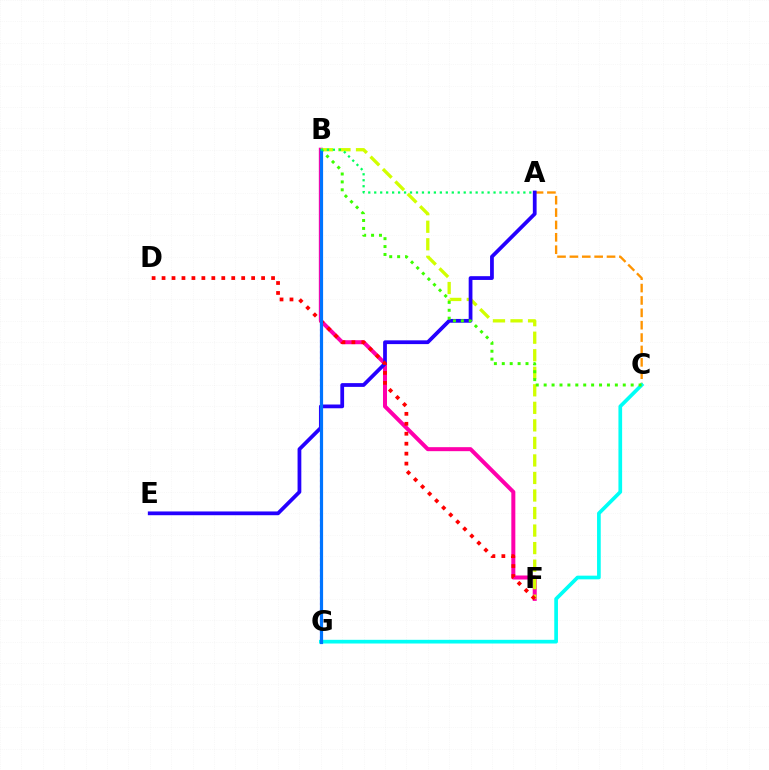{('B', 'G'): [{'color': '#b900ff', 'line_style': 'dotted', 'thickness': 1.52}, {'color': '#0074ff', 'line_style': 'solid', 'thickness': 2.29}], ('B', 'F'): [{'color': '#ff00ac', 'line_style': 'solid', 'thickness': 2.88}, {'color': '#d1ff00', 'line_style': 'dashed', 'thickness': 2.38}], ('A', 'C'): [{'color': '#ff9400', 'line_style': 'dashed', 'thickness': 1.68}], ('C', 'G'): [{'color': '#00fff6', 'line_style': 'solid', 'thickness': 2.66}], ('A', 'E'): [{'color': '#2500ff', 'line_style': 'solid', 'thickness': 2.71}], ('D', 'F'): [{'color': '#ff0000', 'line_style': 'dotted', 'thickness': 2.7}], ('B', 'C'): [{'color': '#3dff00', 'line_style': 'dotted', 'thickness': 2.15}], ('A', 'B'): [{'color': '#00ff5c', 'line_style': 'dotted', 'thickness': 1.62}]}